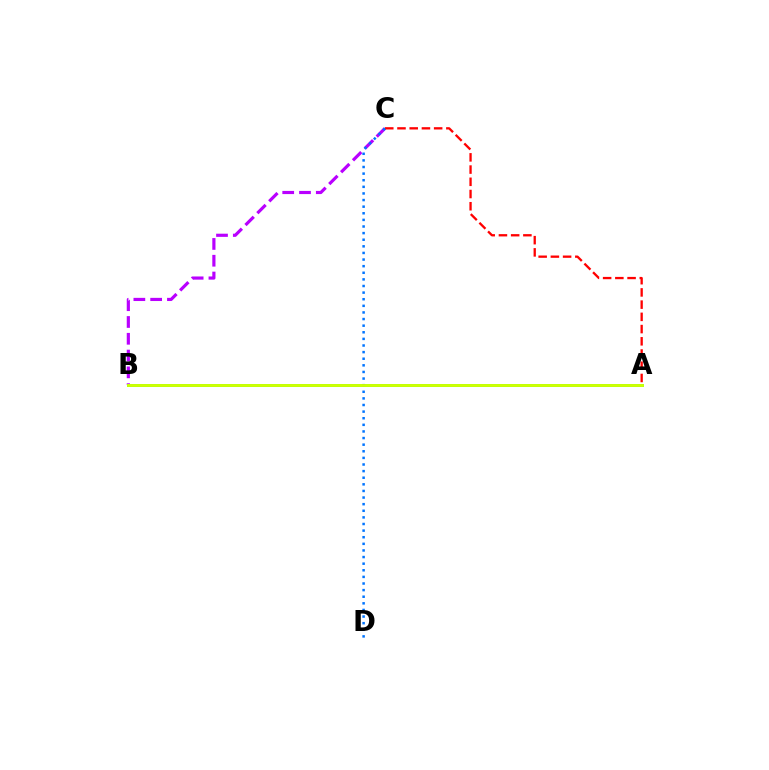{('B', 'C'): [{'color': '#b900ff', 'line_style': 'dashed', 'thickness': 2.28}], ('A', 'B'): [{'color': '#00ff5c', 'line_style': 'solid', 'thickness': 2.0}, {'color': '#d1ff00', 'line_style': 'solid', 'thickness': 2.05}], ('A', 'C'): [{'color': '#ff0000', 'line_style': 'dashed', 'thickness': 1.66}], ('C', 'D'): [{'color': '#0074ff', 'line_style': 'dotted', 'thickness': 1.8}]}